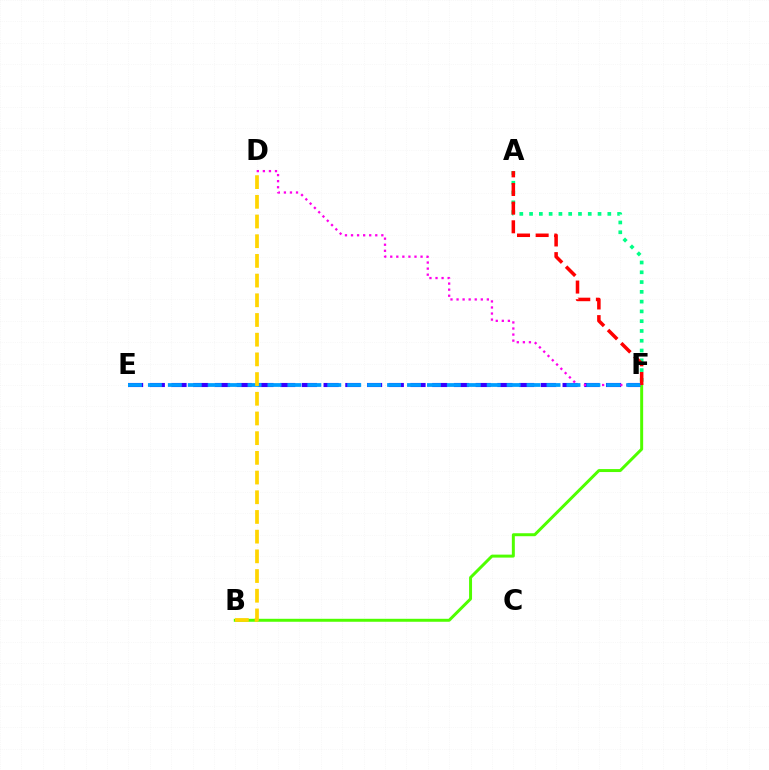{('E', 'F'): [{'color': '#3700ff', 'line_style': 'dashed', 'thickness': 2.95}, {'color': '#009eff', 'line_style': 'dashed', 'thickness': 2.71}], ('B', 'F'): [{'color': '#4fff00', 'line_style': 'solid', 'thickness': 2.14}], ('D', 'F'): [{'color': '#ff00ed', 'line_style': 'dotted', 'thickness': 1.65}], ('A', 'F'): [{'color': '#00ff86', 'line_style': 'dotted', 'thickness': 2.66}, {'color': '#ff0000', 'line_style': 'dashed', 'thickness': 2.53}], ('B', 'D'): [{'color': '#ffd500', 'line_style': 'dashed', 'thickness': 2.68}]}